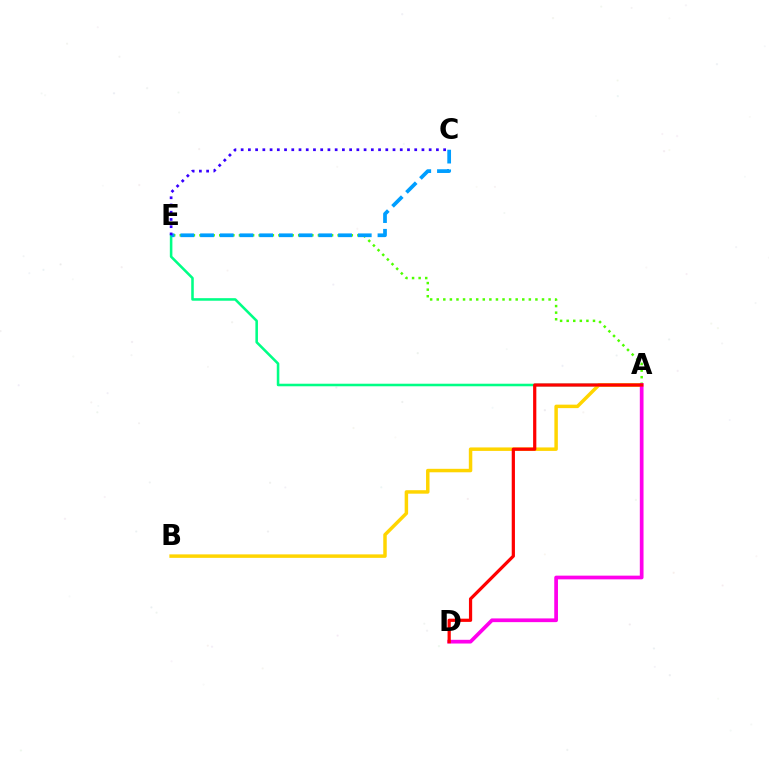{('A', 'E'): [{'color': '#00ff86', 'line_style': 'solid', 'thickness': 1.84}, {'color': '#4fff00', 'line_style': 'dotted', 'thickness': 1.79}], ('A', 'B'): [{'color': '#ffd500', 'line_style': 'solid', 'thickness': 2.5}], ('C', 'E'): [{'color': '#009eff', 'line_style': 'dashed', 'thickness': 2.68}, {'color': '#3700ff', 'line_style': 'dotted', 'thickness': 1.96}], ('A', 'D'): [{'color': '#ff00ed', 'line_style': 'solid', 'thickness': 2.68}, {'color': '#ff0000', 'line_style': 'solid', 'thickness': 2.32}]}